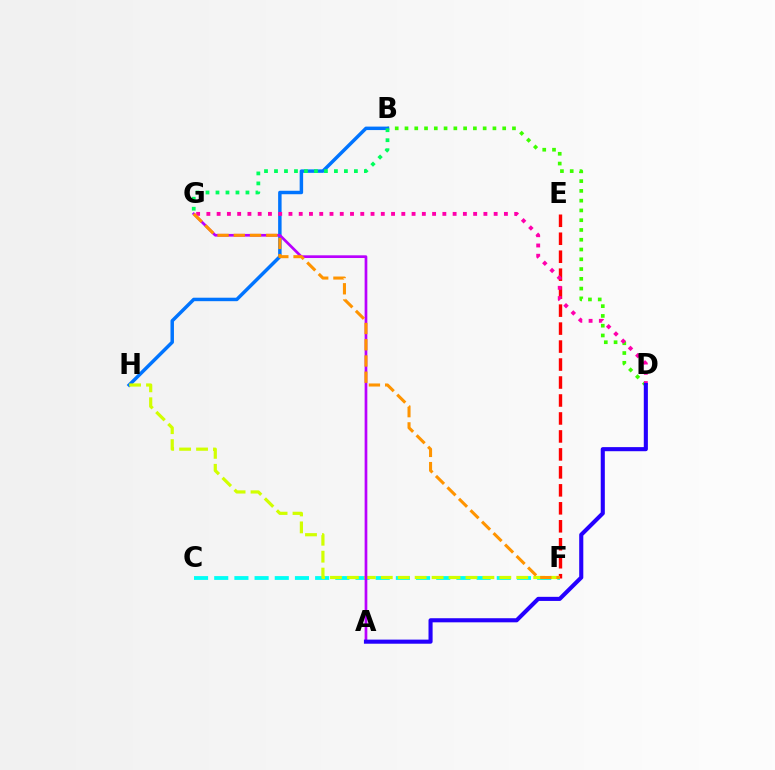{('C', 'F'): [{'color': '#00fff6', 'line_style': 'dashed', 'thickness': 2.74}], ('E', 'F'): [{'color': '#ff0000', 'line_style': 'dashed', 'thickness': 2.44}], ('B', 'D'): [{'color': '#3dff00', 'line_style': 'dotted', 'thickness': 2.65}], ('B', 'H'): [{'color': '#0074ff', 'line_style': 'solid', 'thickness': 2.5}], ('F', 'H'): [{'color': '#d1ff00', 'line_style': 'dashed', 'thickness': 2.3}], ('B', 'G'): [{'color': '#00ff5c', 'line_style': 'dotted', 'thickness': 2.71}], ('D', 'G'): [{'color': '#ff00ac', 'line_style': 'dotted', 'thickness': 2.79}], ('A', 'G'): [{'color': '#b900ff', 'line_style': 'solid', 'thickness': 1.94}], ('A', 'D'): [{'color': '#2500ff', 'line_style': 'solid', 'thickness': 2.95}], ('F', 'G'): [{'color': '#ff9400', 'line_style': 'dashed', 'thickness': 2.21}]}